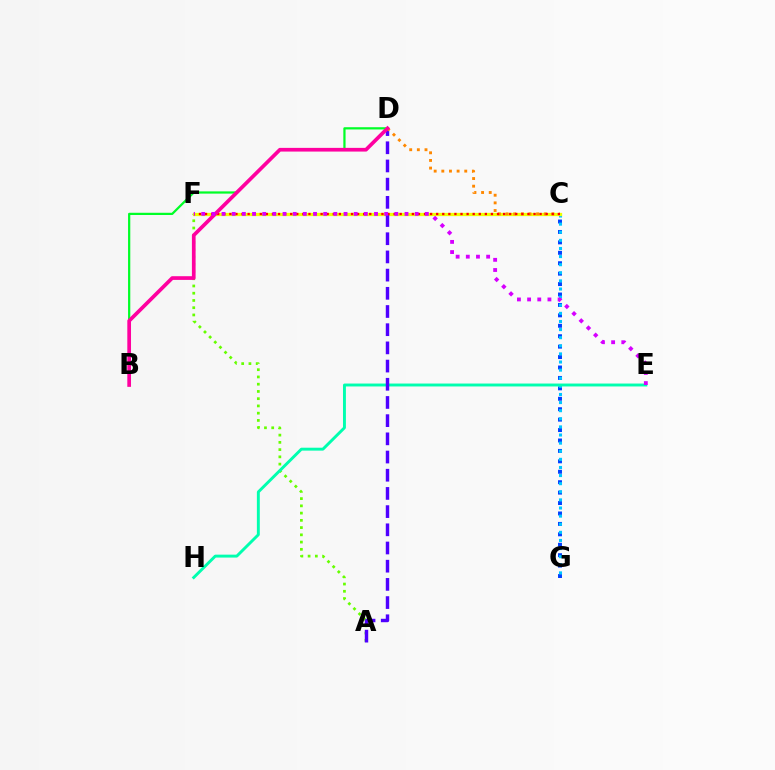{('C', 'G'): [{'color': '#003fff', 'line_style': 'dotted', 'thickness': 2.83}, {'color': '#00c7ff', 'line_style': 'dotted', 'thickness': 2.2}], ('A', 'F'): [{'color': '#66ff00', 'line_style': 'dotted', 'thickness': 1.97}], ('B', 'D'): [{'color': '#00ff27', 'line_style': 'solid', 'thickness': 1.61}, {'color': '#ff00a0', 'line_style': 'solid', 'thickness': 2.66}], ('C', 'F'): [{'color': '#eeff00', 'line_style': 'solid', 'thickness': 2.35}, {'color': '#ff0000', 'line_style': 'dotted', 'thickness': 1.65}], ('E', 'H'): [{'color': '#00ffaf', 'line_style': 'solid', 'thickness': 2.1}], ('A', 'D'): [{'color': '#4f00ff', 'line_style': 'dashed', 'thickness': 2.47}], ('C', 'D'): [{'color': '#ff8800', 'line_style': 'dotted', 'thickness': 2.08}], ('E', 'F'): [{'color': '#d600ff', 'line_style': 'dotted', 'thickness': 2.76}]}